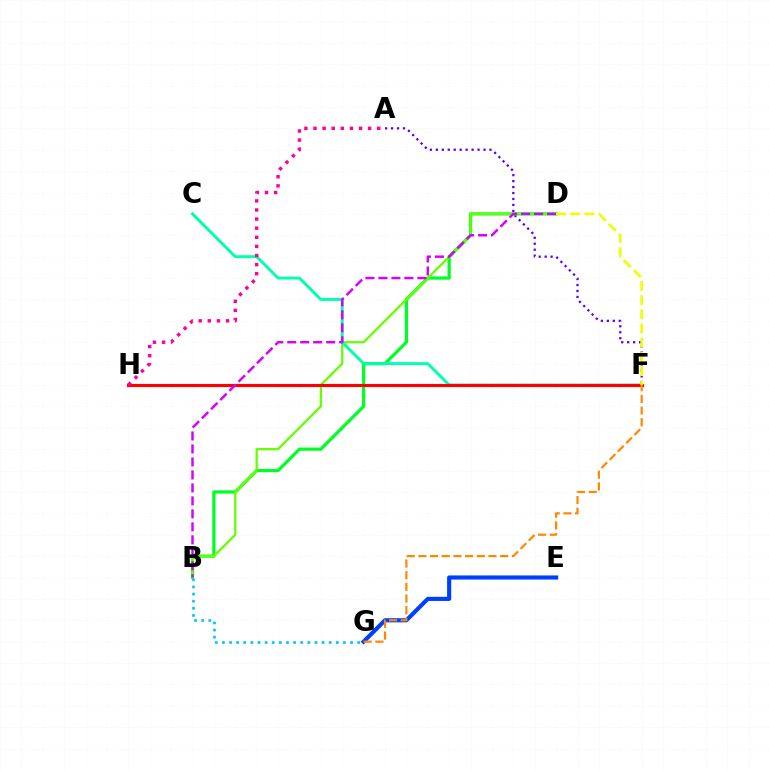{('A', 'F'): [{'color': '#4f00ff', 'line_style': 'dotted', 'thickness': 1.62}], ('E', 'G'): [{'color': '#003fff', 'line_style': 'solid', 'thickness': 2.98}], ('B', 'D'): [{'color': '#00ff27', 'line_style': 'solid', 'thickness': 2.33}, {'color': '#66ff00', 'line_style': 'solid', 'thickness': 1.64}, {'color': '#d600ff', 'line_style': 'dashed', 'thickness': 1.76}], ('C', 'F'): [{'color': '#00ffaf', 'line_style': 'solid', 'thickness': 2.1}], ('F', 'H'): [{'color': '#ff0000', 'line_style': 'solid', 'thickness': 2.24}], ('B', 'G'): [{'color': '#00c7ff', 'line_style': 'dotted', 'thickness': 1.93}], ('A', 'H'): [{'color': '#ff00a0', 'line_style': 'dotted', 'thickness': 2.47}], ('D', 'F'): [{'color': '#eeff00', 'line_style': 'dashed', 'thickness': 1.93}], ('F', 'G'): [{'color': '#ff8800', 'line_style': 'dashed', 'thickness': 1.59}]}